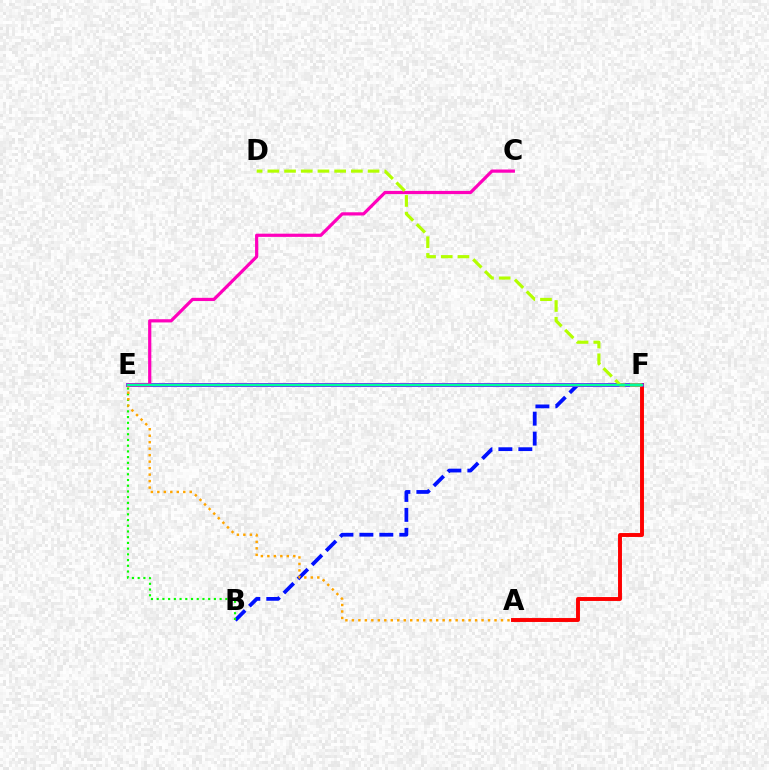{('B', 'F'): [{'color': '#0010ff', 'line_style': 'dashed', 'thickness': 2.71}], ('B', 'E'): [{'color': '#08ff00', 'line_style': 'dotted', 'thickness': 1.55}], ('E', 'F'): [{'color': '#00b5ff', 'line_style': 'solid', 'thickness': 2.68}, {'color': '#9b00ff', 'line_style': 'solid', 'thickness': 2.54}, {'color': '#00ff9d', 'line_style': 'solid', 'thickness': 1.76}], ('A', 'F'): [{'color': '#ff0000', 'line_style': 'solid', 'thickness': 2.83}], ('A', 'E'): [{'color': '#ffa500', 'line_style': 'dotted', 'thickness': 1.76}], ('C', 'E'): [{'color': '#ff00bd', 'line_style': 'solid', 'thickness': 2.31}], ('D', 'F'): [{'color': '#b3ff00', 'line_style': 'dashed', 'thickness': 2.27}]}